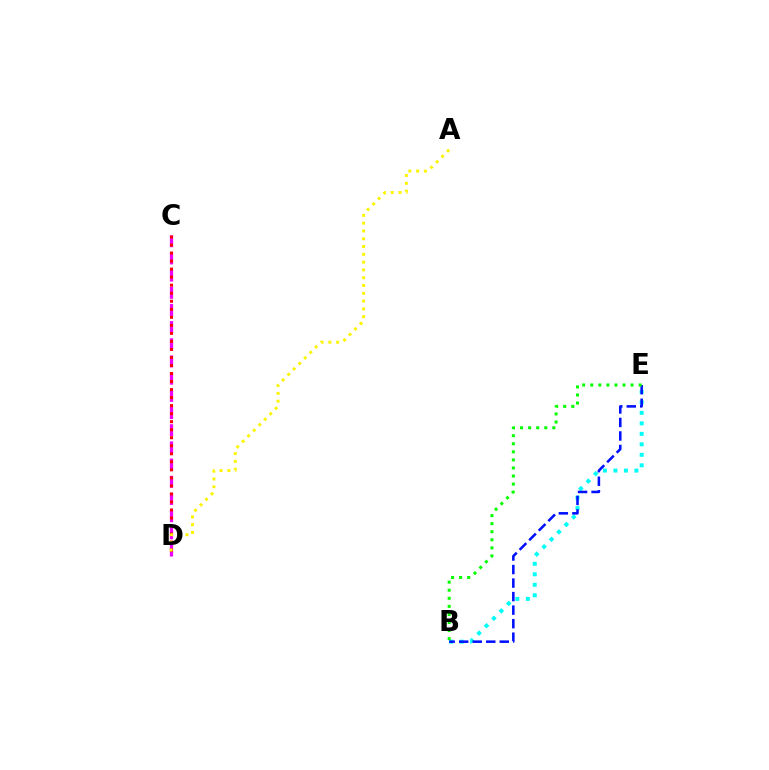{('C', 'D'): [{'color': '#ee00ff', 'line_style': 'dashed', 'thickness': 2.33}, {'color': '#ff0000', 'line_style': 'dotted', 'thickness': 2.18}], ('A', 'D'): [{'color': '#fcf500', 'line_style': 'dotted', 'thickness': 2.12}], ('B', 'E'): [{'color': '#00fff6', 'line_style': 'dotted', 'thickness': 2.85}, {'color': '#0010ff', 'line_style': 'dashed', 'thickness': 1.84}, {'color': '#08ff00', 'line_style': 'dotted', 'thickness': 2.19}]}